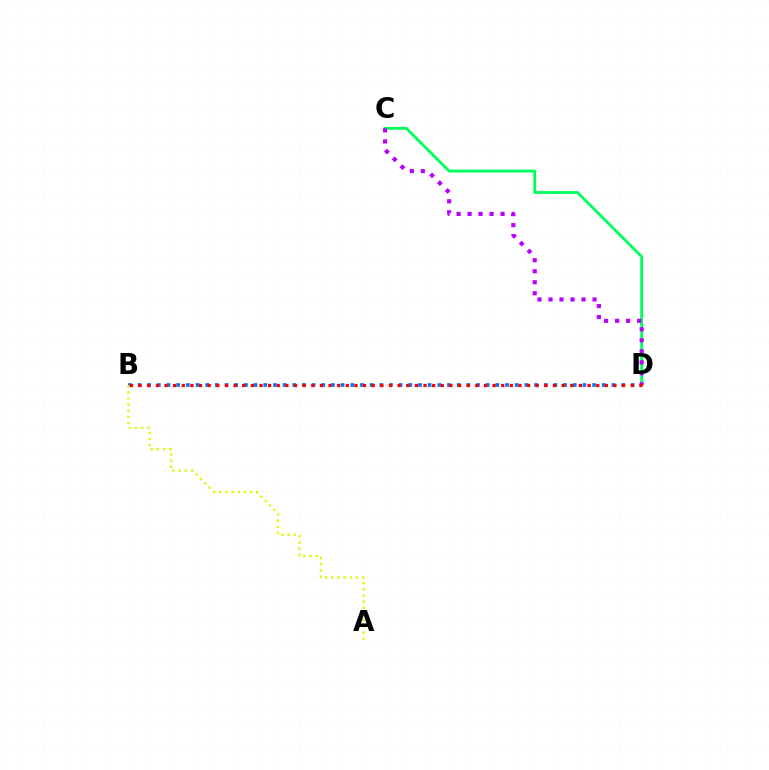{('B', 'D'): [{'color': '#0074ff', 'line_style': 'dotted', 'thickness': 2.63}, {'color': '#ff0000', 'line_style': 'dotted', 'thickness': 2.35}], ('C', 'D'): [{'color': '#00ff5c', 'line_style': 'solid', 'thickness': 2.03}, {'color': '#b900ff', 'line_style': 'dotted', 'thickness': 2.99}], ('A', 'B'): [{'color': '#d1ff00', 'line_style': 'dotted', 'thickness': 1.68}]}